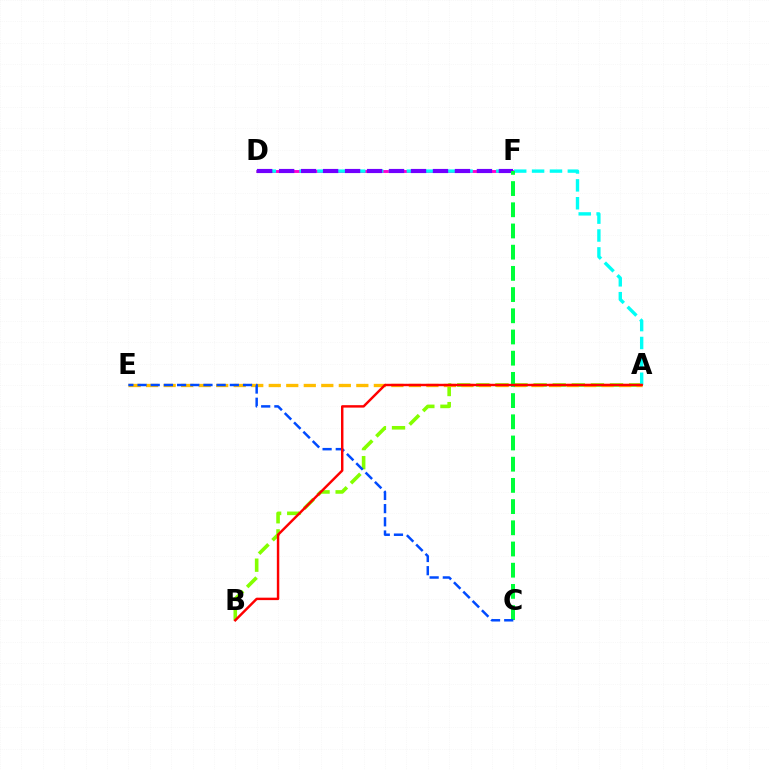{('D', 'F'): [{'color': '#ff00cf', 'line_style': 'solid', 'thickness': 2.09}, {'color': '#7200ff', 'line_style': 'dashed', 'thickness': 2.99}], ('A', 'B'): [{'color': '#84ff00', 'line_style': 'dashed', 'thickness': 2.59}, {'color': '#ff0000', 'line_style': 'solid', 'thickness': 1.76}], ('A', 'D'): [{'color': '#00fff6', 'line_style': 'dashed', 'thickness': 2.43}], ('A', 'E'): [{'color': '#ffbd00', 'line_style': 'dashed', 'thickness': 2.38}], ('C', 'F'): [{'color': '#00ff39', 'line_style': 'dashed', 'thickness': 2.88}], ('C', 'E'): [{'color': '#004bff', 'line_style': 'dashed', 'thickness': 1.79}]}